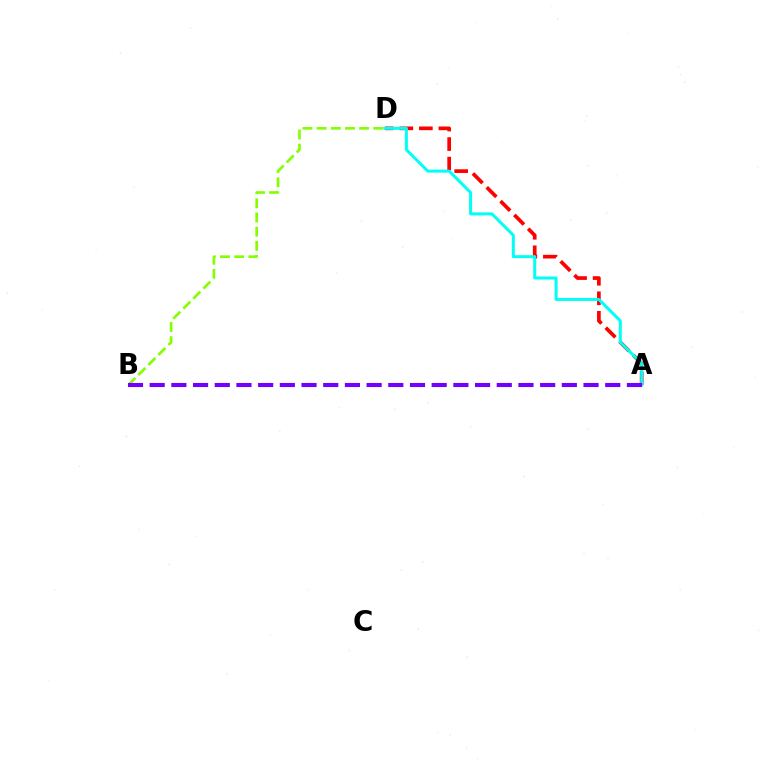{('A', 'D'): [{'color': '#ff0000', 'line_style': 'dashed', 'thickness': 2.65}, {'color': '#00fff6', 'line_style': 'solid', 'thickness': 2.17}], ('B', 'D'): [{'color': '#84ff00', 'line_style': 'dashed', 'thickness': 1.92}], ('A', 'B'): [{'color': '#7200ff', 'line_style': 'dashed', 'thickness': 2.95}]}